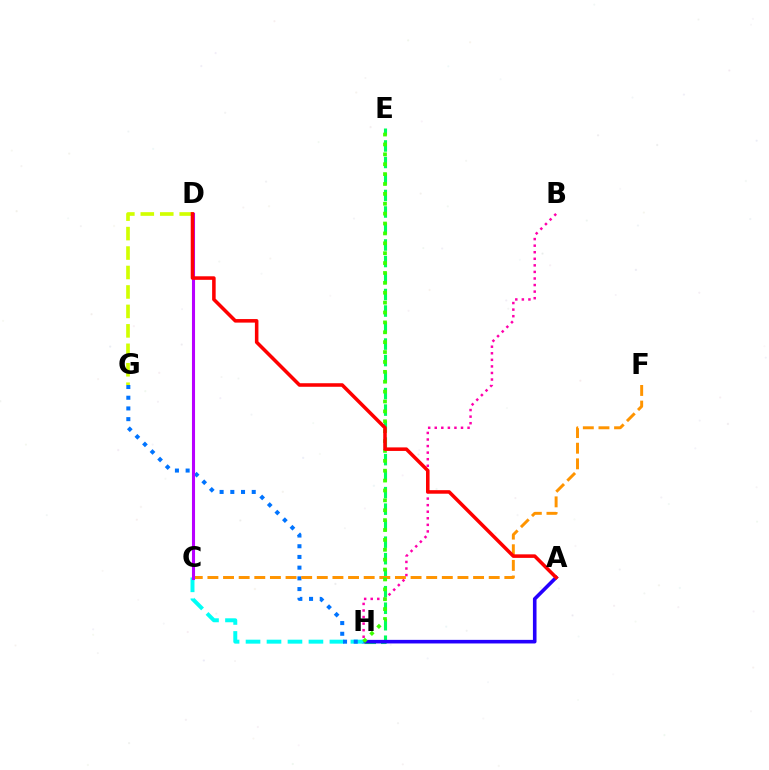{('E', 'H'): [{'color': '#00ff5c', 'line_style': 'dashed', 'thickness': 2.24}, {'color': '#3dff00', 'line_style': 'dotted', 'thickness': 2.69}], ('A', 'H'): [{'color': '#2500ff', 'line_style': 'solid', 'thickness': 2.59}], ('D', 'G'): [{'color': '#d1ff00', 'line_style': 'dashed', 'thickness': 2.64}], ('C', 'H'): [{'color': '#00fff6', 'line_style': 'dashed', 'thickness': 2.85}], ('B', 'H'): [{'color': '#ff00ac', 'line_style': 'dotted', 'thickness': 1.78}], ('G', 'H'): [{'color': '#0074ff', 'line_style': 'dotted', 'thickness': 2.91}], ('C', 'F'): [{'color': '#ff9400', 'line_style': 'dashed', 'thickness': 2.12}], ('C', 'D'): [{'color': '#b900ff', 'line_style': 'solid', 'thickness': 2.22}], ('A', 'D'): [{'color': '#ff0000', 'line_style': 'solid', 'thickness': 2.55}]}